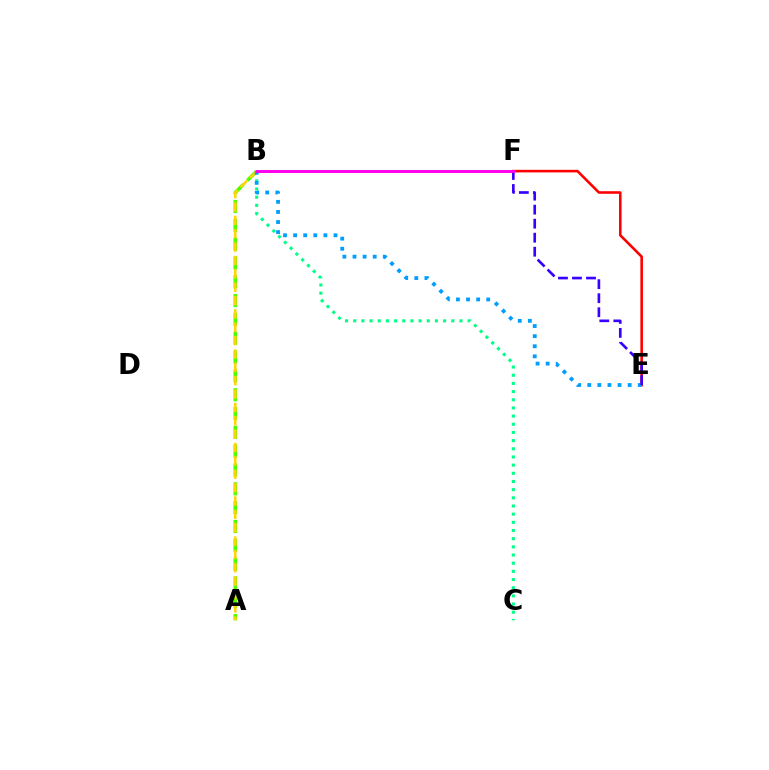{('A', 'B'): [{'color': '#4fff00', 'line_style': 'dashed', 'thickness': 2.56}, {'color': '#ffd500', 'line_style': 'dashed', 'thickness': 1.82}], ('B', 'C'): [{'color': '#00ff86', 'line_style': 'dotted', 'thickness': 2.22}], ('E', 'F'): [{'color': '#ff0000', 'line_style': 'solid', 'thickness': 1.86}, {'color': '#3700ff', 'line_style': 'dashed', 'thickness': 1.9}], ('B', 'E'): [{'color': '#009eff', 'line_style': 'dotted', 'thickness': 2.74}], ('B', 'F'): [{'color': '#ff00ed', 'line_style': 'solid', 'thickness': 2.11}]}